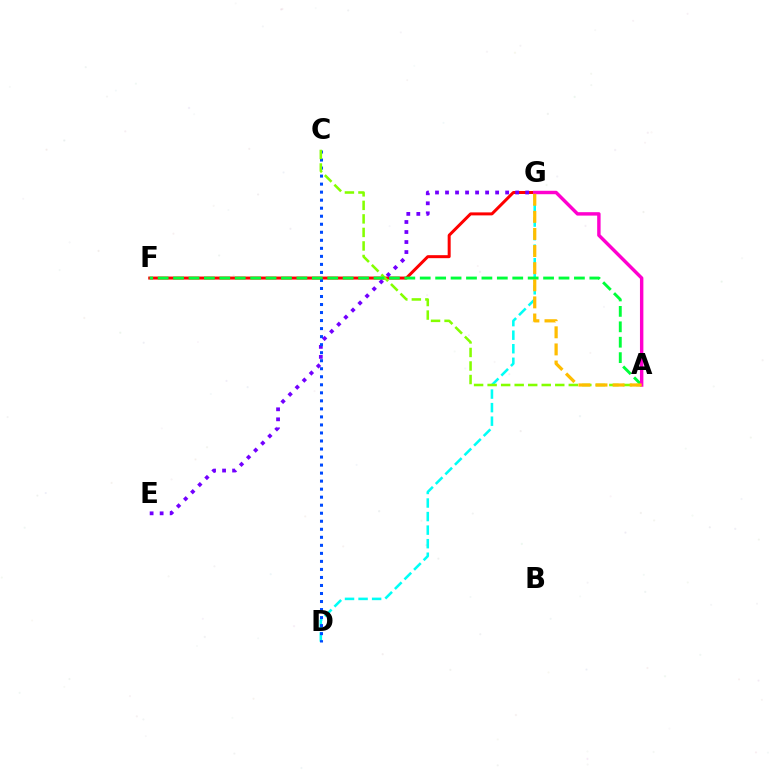{('F', 'G'): [{'color': '#ff0000', 'line_style': 'solid', 'thickness': 2.16}], ('D', 'G'): [{'color': '#00fff6', 'line_style': 'dashed', 'thickness': 1.84}], ('E', 'G'): [{'color': '#7200ff', 'line_style': 'dotted', 'thickness': 2.72}], ('C', 'D'): [{'color': '#004bff', 'line_style': 'dotted', 'thickness': 2.18}], ('A', 'C'): [{'color': '#84ff00', 'line_style': 'dashed', 'thickness': 1.84}], ('A', 'F'): [{'color': '#00ff39', 'line_style': 'dashed', 'thickness': 2.09}], ('A', 'G'): [{'color': '#ff00cf', 'line_style': 'solid', 'thickness': 2.46}, {'color': '#ffbd00', 'line_style': 'dashed', 'thickness': 2.32}]}